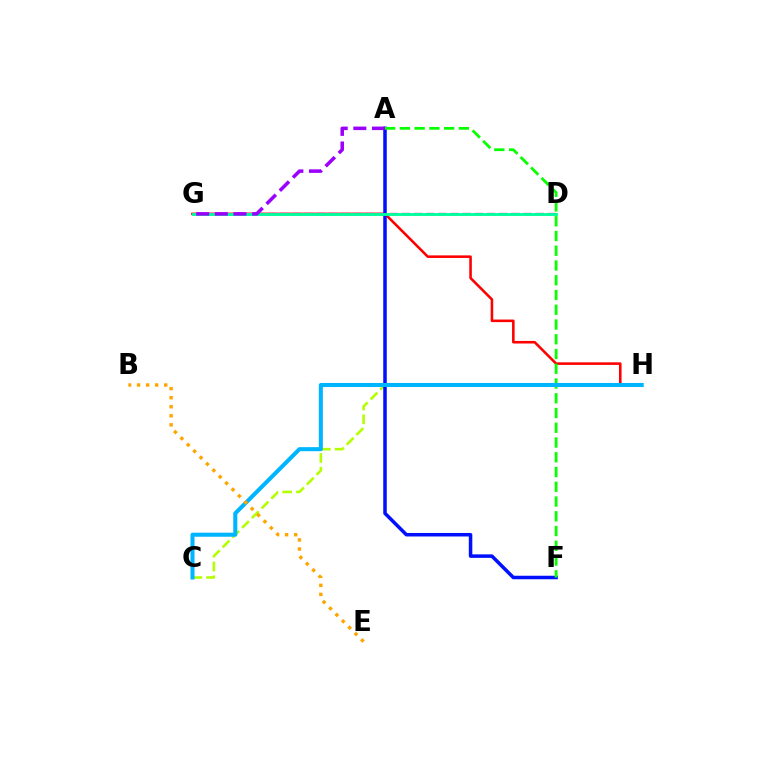{('G', 'H'): [{'color': '#ff0000', 'line_style': 'solid', 'thickness': 1.85}], ('C', 'H'): [{'color': '#b3ff00', 'line_style': 'dashed', 'thickness': 1.87}, {'color': '#00b5ff', 'line_style': 'solid', 'thickness': 2.92}], ('D', 'G'): [{'color': '#ff00bd', 'line_style': 'dashed', 'thickness': 1.65}, {'color': '#00ff9d', 'line_style': 'solid', 'thickness': 2.08}], ('A', 'F'): [{'color': '#0010ff', 'line_style': 'solid', 'thickness': 2.53}, {'color': '#08ff00', 'line_style': 'dashed', 'thickness': 2.0}], ('B', 'E'): [{'color': '#ffa500', 'line_style': 'dotted', 'thickness': 2.46}], ('A', 'G'): [{'color': '#9b00ff', 'line_style': 'dashed', 'thickness': 2.53}]}